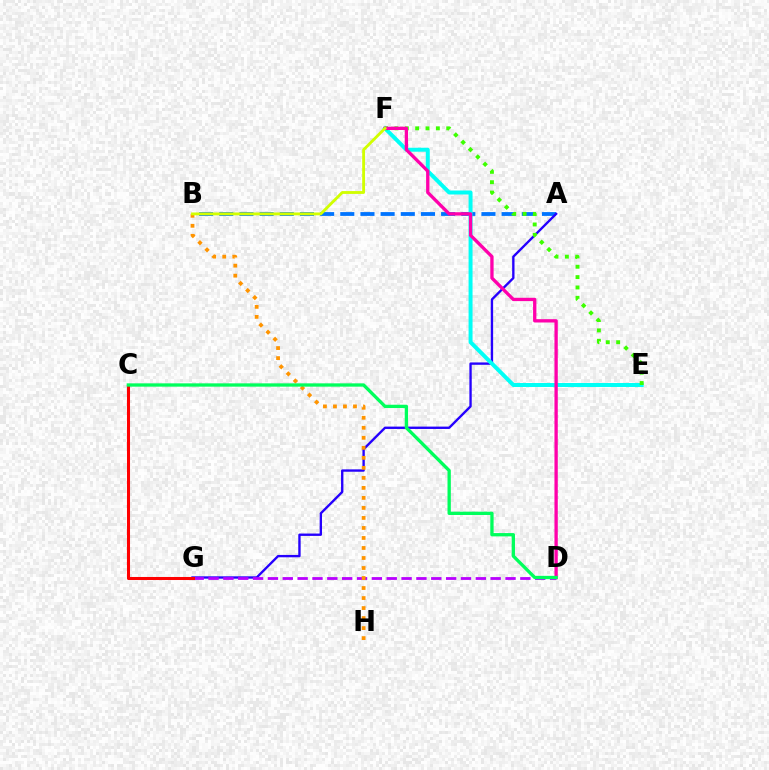{('A', 'B'): [{'color': '#0074ff', 'line_style': 'dashed', 'thickness': 2.74}], ('A', 'G'): [{'color': '#2500ff', 'line_style': 'solid', 'thickness': 1.7}], ('E', 'F'): [{'color': '#00fff6', 'line_style': 'solid', 'thickness': 2.85}, {'color': '#3dff00', 'line_style': 'dotted', 'thickness': 2.81}], ('D', 'G'): [{'color': '#b900ff', 'line_style': 'dashed', 'thickness': 2.02}], ('D', 'F'): [{'color': '#ff00ac', 'line_style': 'solid', 'thickness': 2.39}], ('C', 'G'): [{'color': '#ff0000', 'line_style': 'solid', 'thickness': 2.19}], ('B', 'H'): [{'color': '#ff9400', 'line_style': 'dotted', 'thickness': 2.72}], ('C', 'D'): [{'color': '#00ff5c', 'line_style': 'solid', 'thickness': 2.38}], ('B', 'F'): [{'color': '#d1ff00', 'line_style': 'solid', 'thickness': 2.04}]}